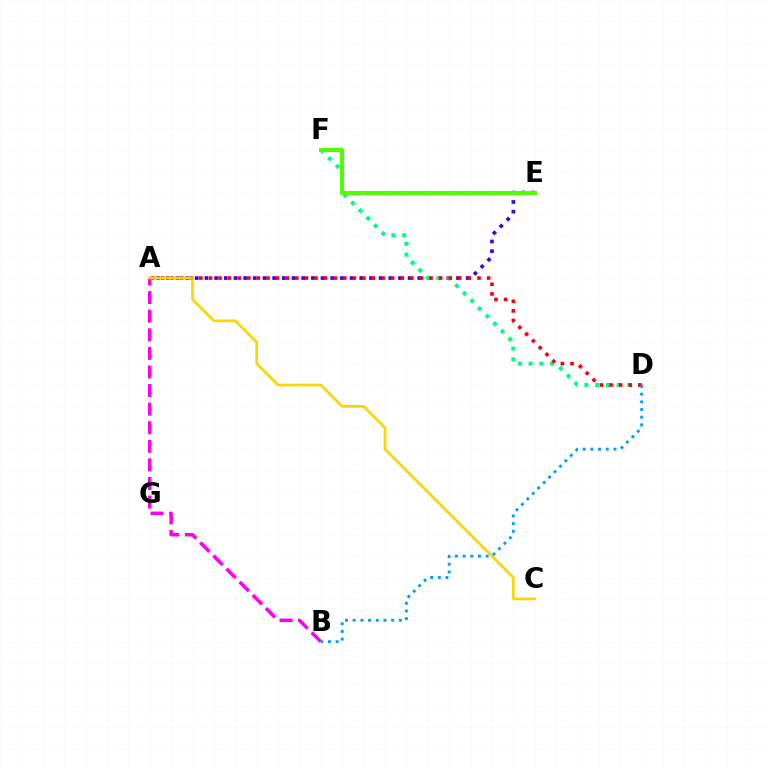{('A', 'B'): [{'color': '#ff00ed', 'line_style': 'dashed', 'thickness': 2.52}], ('A', 'E'): [{'color': '#3700ff', 'line_style': 'dotted', 'thickness': 2.63}], ('D', 'F'): [{'color': '#00ff86', 'line_style': 'dotted', 'thickness': 2.93}], ('A', 'D'): [{'color': '#ff0000', 'line_style': 'dotted', 'thickness': 2.61}], ('E', 'F'): [{'color': '#4fff00', 'line_style': 'solid', 'thickness': 2.91}], ('A', 'C'): [{'color': '#ffd500', 'line_style': 'solid', 'thickness': 1.94}], ('B', 'D'): [{'color': '#009eff', 'line_style': 'dotted', 'thickness': 2.09}]}